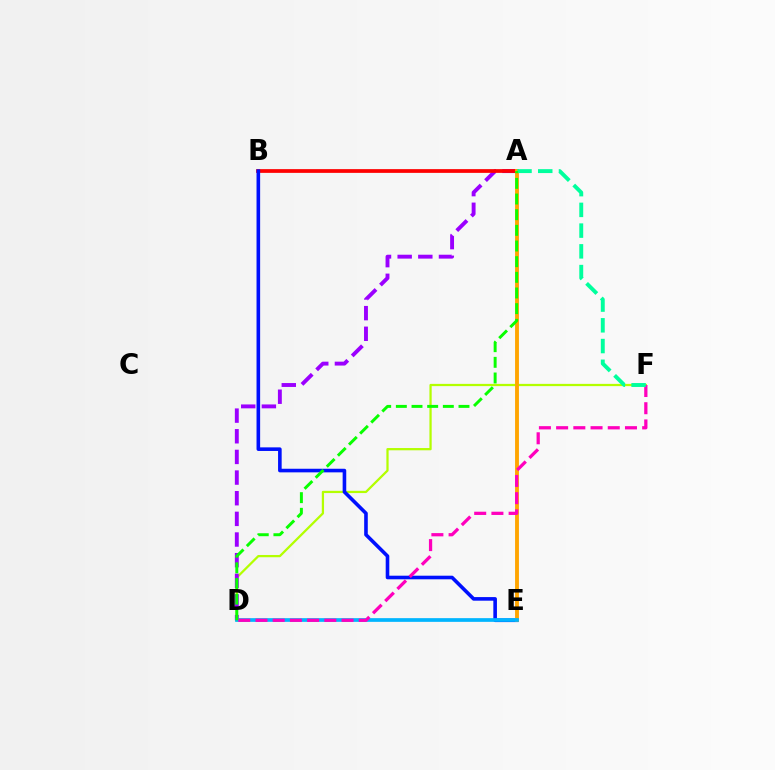{('D', 'F'): [{'color': '#b3ff00', 'line_style': 'solid', 'thickness': 1.62}, {'color': '#ff00bd', 'line_style': 'dashed', 'thickness': 2.34}], ('A', 'D'): [{'color': '#9b00ff', 'line_style': 'dashed', 'thickness': 2.81}, {'color': '#08ff00', 'line_style': 'dashed', 'thickness': 2.13}], ('A', 'B'): [{'color': '#ff0000', 'line_style': 'solid', 'thickness': 2.69}], ('B', 'E'): [{'color': '#0010ff', 'line_style': 'solid', 'thickness': 2.59}], ('A', 'E'): [{'color': '#ffa500', 'line_style': 'solid', 'thickness': 2.78}], ('D', 'E'): [{'color': '#00b5ff', 'line_style': 'solid', 'thickness': 2.67}], ('A', 'F'): [{'color': '#00ff9d', 'line_style': 'dashed', 'thickness': 2.82}]}